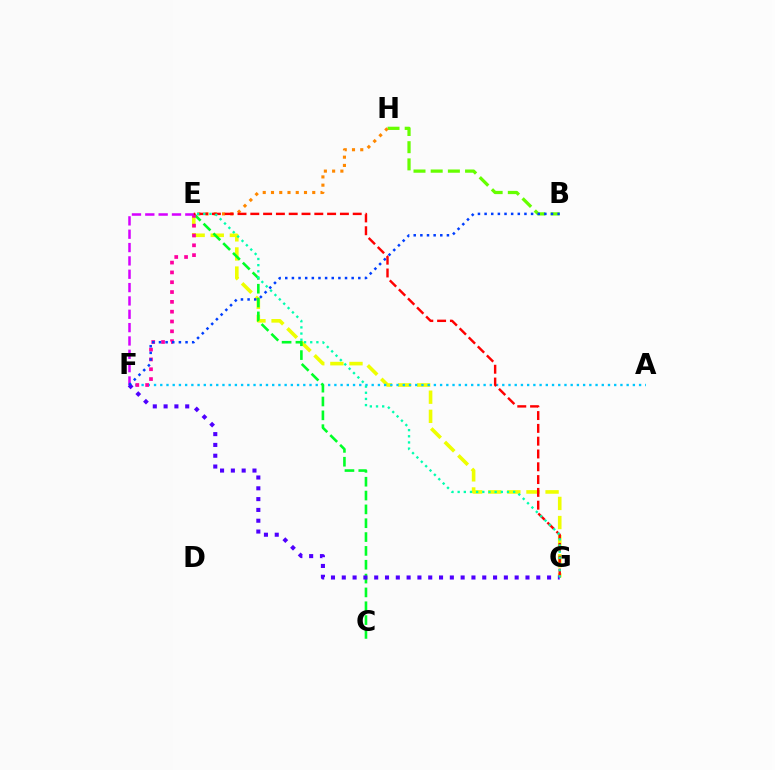{('E', 'G'): [{'color': '#eeff00', 'line_style': 'dashed', 'thickness': 2.6}, {'color': '#ff0000', 'line_style': 'dashed', 'thickness': 1.74}, {'color': '#00ffaf', 'line_style': 'dotted', 'thickness': 1.68}], ('A', 'F'): [{'color': '#00c7ff', 'line_style': 'dotted', 'thickness': 1.69}], ('C', 'E'): [{'color': '#00ff27', 'line_style': 'dashed', 'thickness': 1.88}], ('B', 'H'): [{'color': '#66ff00', 'line_style': 'dashed', 'thickness': 2.34}], ('E', 'F'): [{'color': '#ff00a0', 'line_style': 'dotted', 'thickness': 2.67}, {'color': '#d600ff', 'line_style': 'dashed', 'thickness': 1.81}], ('E', 'H'): [{'color': '#ff8800', 'line_style': 'dotted', 'thickness': 2.24}], ('F', 'G'): [{'color': '#4f00ff', 'line_style': 'dotted', 'thickness': 2.94}], ('B', 'F'): [{'color': '#003fff', 'line_style': 'dotted', 'thickness': 1.8}]}